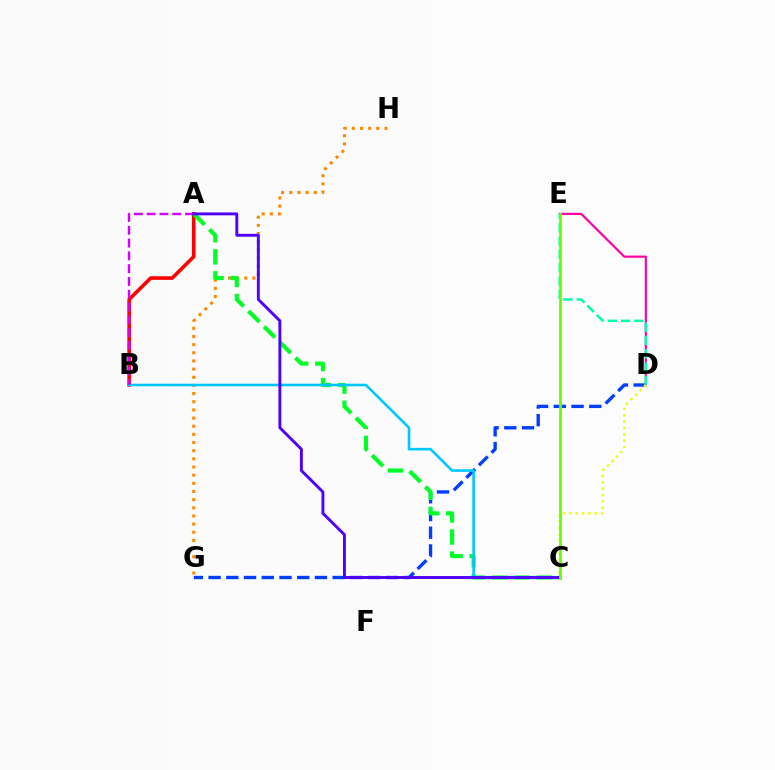{('D', 'G'): [{'color': '#003fff', 'line_style': 'dashed', 'thickness': 2.41}], ('A', 'B'): [{'color': '#ff0000', 'line_style': 'solid', 'thickness': 2.6}, {'color': '#d600ff', 'line_style': 'dashed', 'thickness': 1.74}], ('G', 'H'): [{'color': '#ff8800', 'line_style': 'dotted', 'thickness': 2.22}], ('D', 'E'): [{'color': '#ff00a0', 'line_style': 'solid', 'thickness': 1.56}, {'color': '#00ffaf', 'line_style': 'dashed', 'thickness': 1.81}], ('A', 'C'): [{'color': '#00ff27', 'line_style': 'dashed', 'thickness': 3.0}, {'color': '#4f00ff', 'line_style': 'solid', 'thickness': 2.09}], ('C', 'D'): [{'color': '#eeff00', 'line_style': 'dotted', 'thickness': 1.72}], ('B', 'C'): [{'color': '#00c7ff', 'line_style': 'solid', 'thickness': 1.88}], ('C', 'E'): [{'color': '#66ff00', 'line_style': 'solid', 'thickness': 1.98}]}